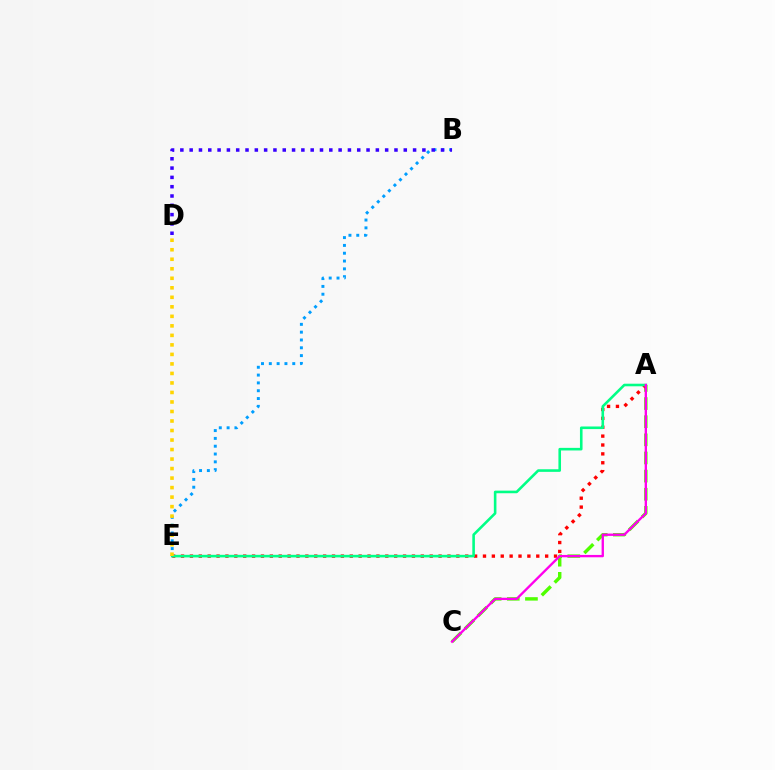{('A', 'C'): [{'color': '#4fff00', 'line_style': 'dashed', 'thickness': 2.46}, {'color': '#ff00ed', 'line_style': 'solid', 'thickness': 1.69}], ('A', 'E'): [{'color': '#ff0000', 'line_style': 'dotted', 'thickness': 2.41}, {'color': '#00ff86', 'line_style': 'solid', 'thickness': 1.87}], ('B', 'E'): [{'color': '#009eff', 'line_style': 'dotted', 'thickness': 2.12}], ('D', 'E'): [{'color': '#ffd500', 'line_style': 'dotted', 'thickness': 2.59}], ('B', 'D'): [{'color': '#3700ff', 'line_style': 'dotted', 'thickness': 2.53}]}